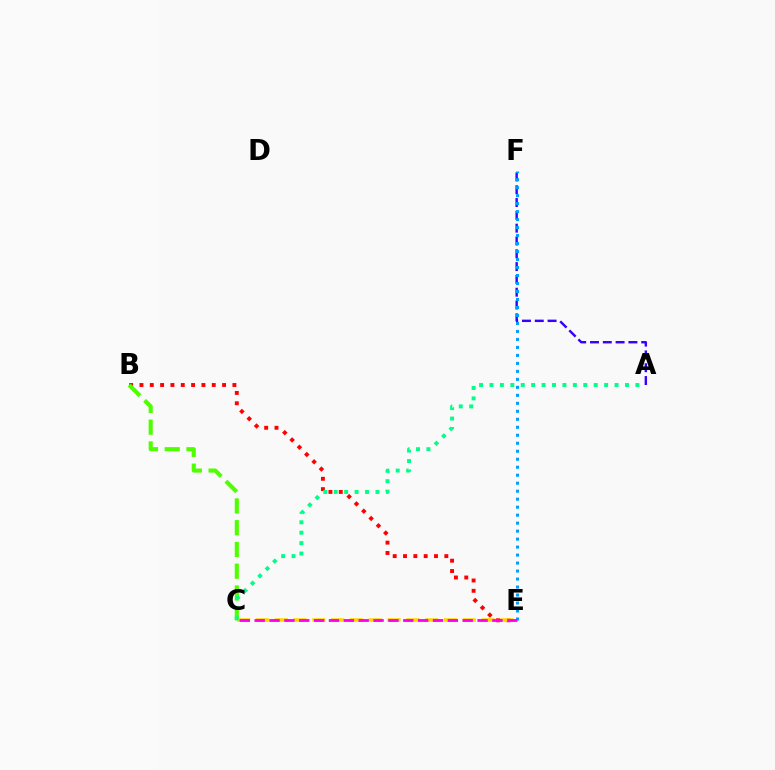{('B', 'E'): [{'color': '#ff0000', 'line_style': 'dotted', 'thickness': 2.81}], ('B', 'C'): [{'color': '#4fff00', 'line_style': 'dashed', 'thickness': 2.96}], ('C', 'E'): [{'color': '#ffd500', 'line_style': 'dashed', 'thickness': 2.55}, {'color': '#ff00ed', 'line_style': 'dashed', 'thickness': 2.02}], ('A', 'F'): [{'color': '#3700ff', 'line_style': 'dashed', 'thickness': 1.74}], ('E', 'F'): [{'color': '#009eff', 'line_style': 'dotted', 'thickness': 2.17}], ('A', 'C'): [{'color': '#00ff86', 'line_style': 'dotted', 'thickness': 2.83}]}